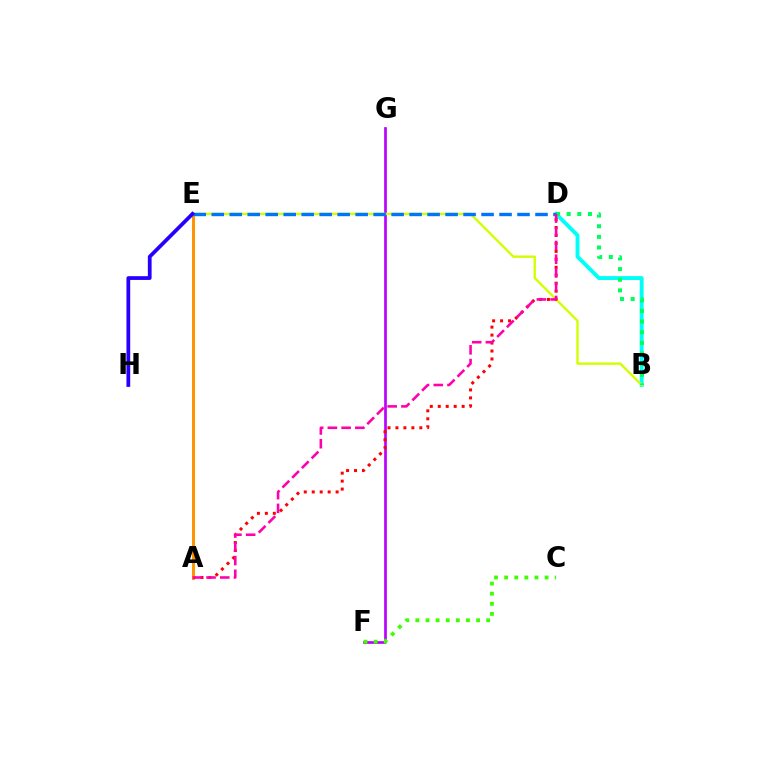{('B', 'D'): [{'color': '#00fff6', 'line_style': 'solid', 'thickness': 2.8}, {'color': '#00ff5c', 'line_style': 'dotted', 'thickness': 2.89}], ('F', 'G'): [{'color': '#b900ff', 'line_style': 'solid', 'thickness': 1.93}], ('B', 'E'): [{'color': '#d1ff00', 'line_style': 'solid', 'thickness': 1.71}], ('A', 'D'): [{'color': '#ff0000', 'line_style': 'dotted', 'thickness': 2.16}, {'color': '#ff00ac', 'line_style': 'dashed', 'thickness': 1.87}], ('A', 'E'): [{'color': '#ff9400', 'line_style': 'solid', 'thickness': 2.14}], ('C', 'F'): [{'color': '#3dff00', 'line_style': 'dotted', 'thickness': 2.75}], ('D', 'E'): [{'color': '#0074ff', 'line_style': 'dashed', 'thickness': 2.44}], ('E', 'H'): [{'color': '#2500ff', 'line_style': 'solid', 'thickness': 2.71}]}